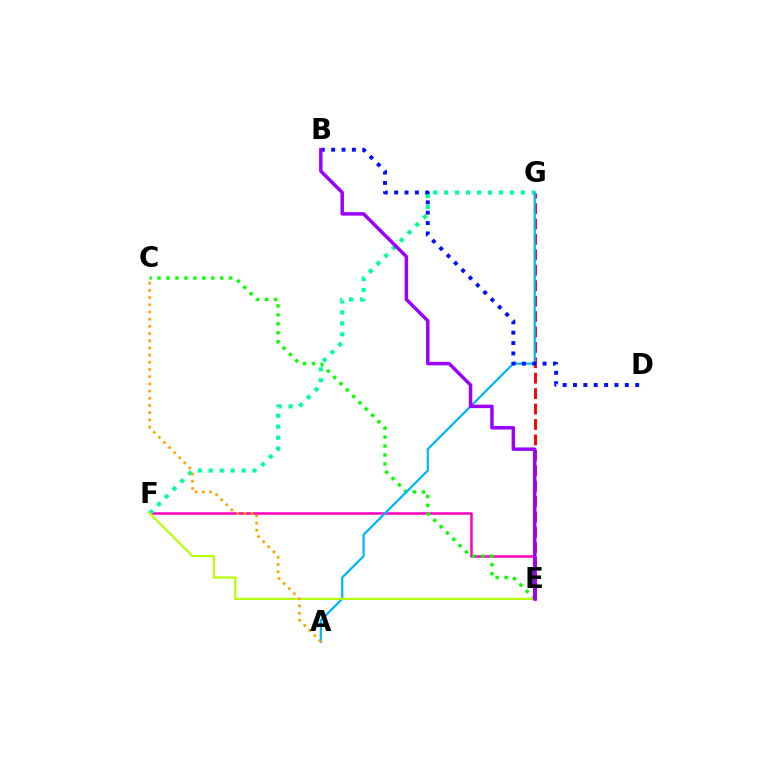{('E', 'F'): [{'color': '#ff00bd', 'line_style': 'solid', 'thickness': 1.81}, {'color': '#b3ff00', 'line_style': 'solid', 'thickness': 1.53}], ('C', 'E'): [{'color': '#08ff00', 'line_style': 'dotted', 'thickness': 2.43}], ('E', 'G'): [{'color': '#ff0000', 'line_style': 'dashed', 'thickness': 2.1}], ('F', 'G'): [{'color': '#00ff9d', 'line_style': 'dotted', 'thickness': 2.98}], ('A', 'G'): [{'color': '#00b5ff', 'line_style': 'solid', 'thickness': 1.6}], ('B', 'D'): [{'color': '#0010ff', 'line_style': 'dotted', 'thickness': 2.82}], ('A', 'C'): [{'color': '#ffa500', 'line_style': 'dotted', 'thickness': 1.95}], ('B', 'E'): [{'color': '#9b00ff', 'line_style': 'solid', 'thickness': 2.49}]}